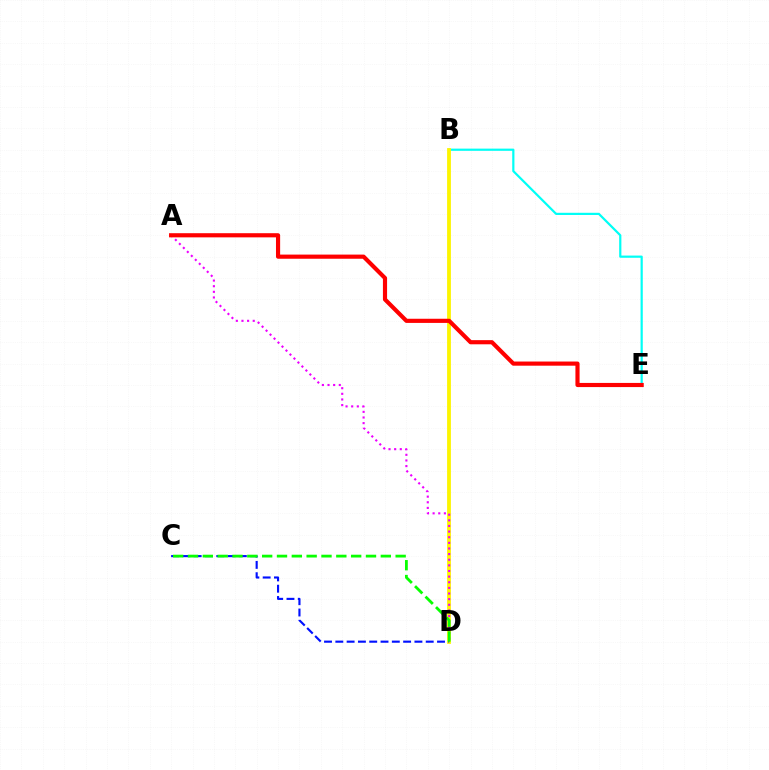{('B', 'E'): [{'color': '#00fff6', 'line_style': 'solid', 'thickness': 1.59}], ('B', 'D'): [{'color': '#fcf500', 'line_style': 'solid', 'thickness': 2.74}], ('A', 'D'): [{'color': '#ee00ff', 'line_style': 'dotted', 'thickness': 1.53}], ('C', 'D'): [{'color': '#0010ff', 'line_style': 'dashed', 'thickness': 1.54}, {'color': '#08ff00', 'line_style': 'dashed', 'thickness': 2.01}], ('A', 'E'): [{'color': '#ff0000', 'line_style': 'solid', 'thickness': 2.99}]}